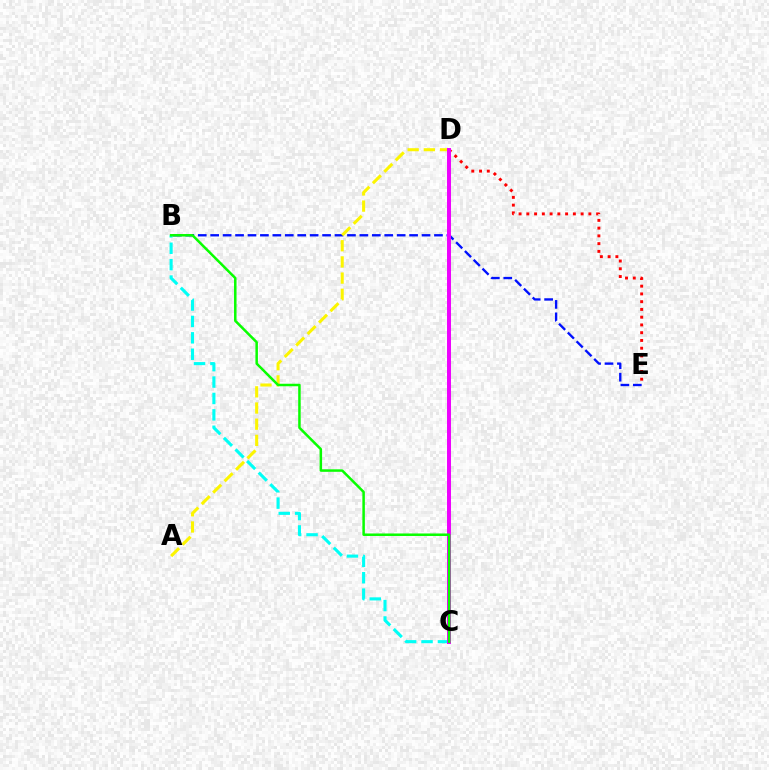{('B', 'E'): [{'color': '#0010ff', 'line_style': 'dashed', 'thickness': 1.69}], ('B', 'C'): [{'color': '#00fff6', 'line_style': 'dashed', 'thickness': 2.23}, {'color': '#08ff00', 'line_style': 'solid', 'thickness': 1.8}], ('A', 'D'): [{'color': '#fcf500', 'line_style': 'dashed', 'thickness': 2.2}], ('D', 'E'): [{'color': '#ff0000', 'line_style': 'dotted', 'thickness': 2.11}], ('C', 'D'): [{'color': '#ee00ff', 'line_style': 'solid', 'thickness': 2.85}]}